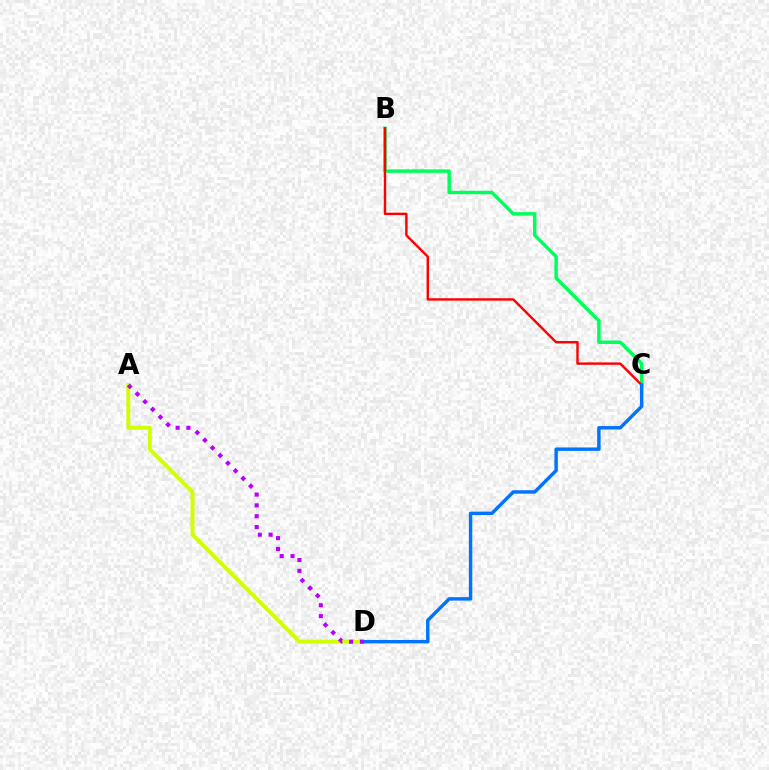{('B', 'C'): [{'color': '#00ff5c', 'line_style': 'solid', 'thickness': 2.49}, {'color': '#ff0000', 'line_style': 'solid', 'thickness': 1.74}], ('A', 'D'): [{'color': '#d1ff00', 'line_style': 'solid', 'thickness': 2.85}, {'color': '#b900ff', 'line_style': 'dotted', 'thickness': 2.94}], ('C', 'D'): [{'color': '#0074ff', 'line_style': 'solid', 'thickness': 2.47}]}